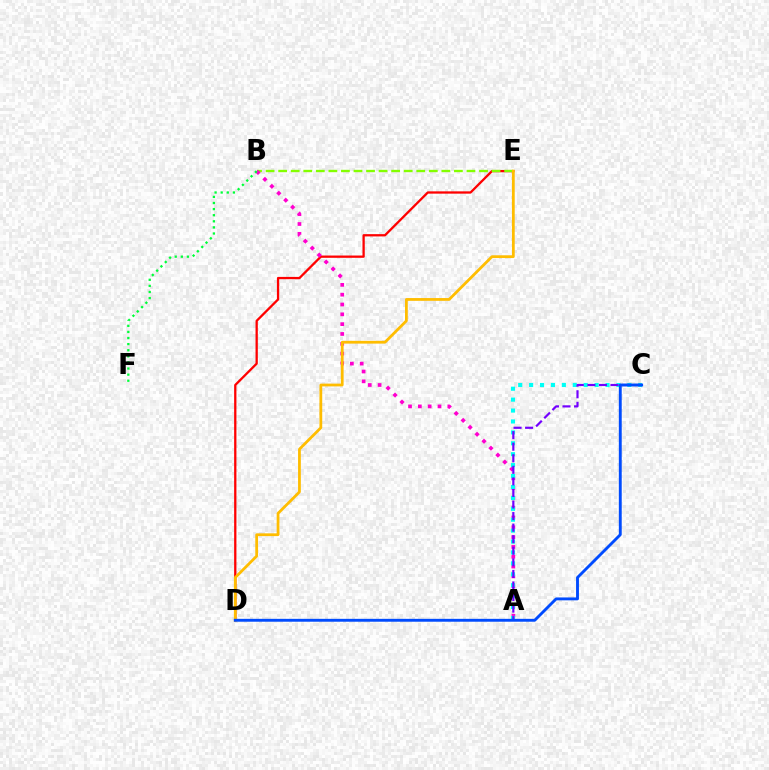{('D', 'E'): [{'color': '#ff0000', 'line_style': 'solid', 'thickness': 1.65}, {'color': '#ffbd00', 'line_style': 'solid', 'thickness': 2.0}], ('B', 'E'): [{'color': '#84ff00', 'line_style': 'dashed', 'thickness': 1.71}], ('A', 'B'): [{'color': '#ff00cf', 'line_style': 'dotted', 'thickness': 2.67}], ('A', 'C'): [{'color': '#00fff6', 'line_style': 'dotted', 'thickness': 2.97}, {'color': '#7200ff', 'line_style': 'dashed', 'thickness': 1.57}], ('B', 'F'): [{'color': '#00ff39', 'line_style': 'dotted', 'thickness': 1.66}], ('C', 'D'): [{'color': '#004bff', 'line_style': 'solid', 'thickness': 2.07}]}